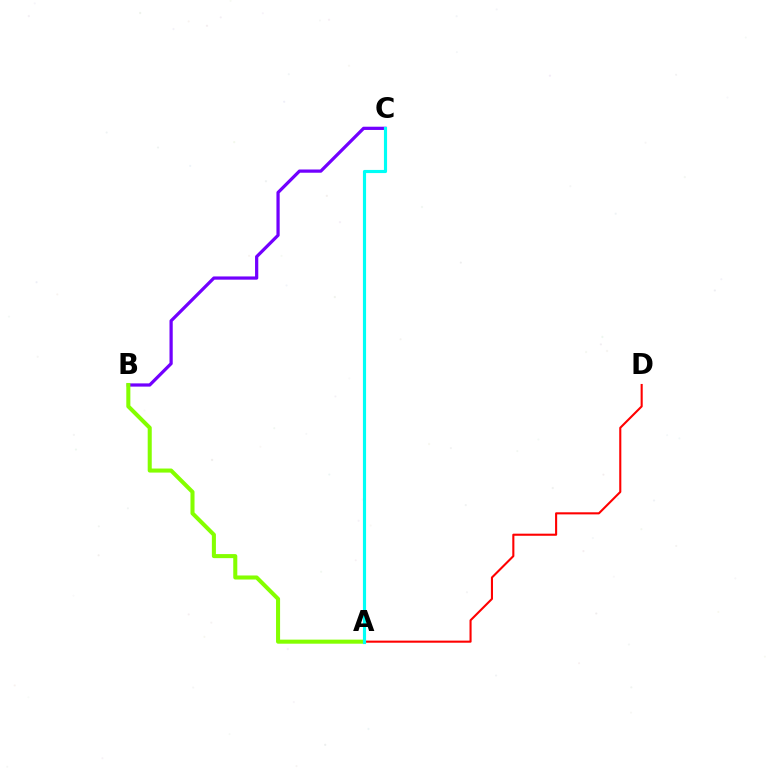{('A', 'D'): [{'color': '#ff0000', 'line_style': 'solid', 'thickness': 1.51}], ('B', 'C'): [{'color': '#7200ff', 'line_style': 'solid', 'thickness': 2.32}], ('A', 'B'): [{'color': '#84ff00', 'line_style': 'solid', 'thickness': 2.92}], ('A', 'C'): [{'color': '#00fff6', 'line_style': 'solid', 'thickness': 2.26}]}